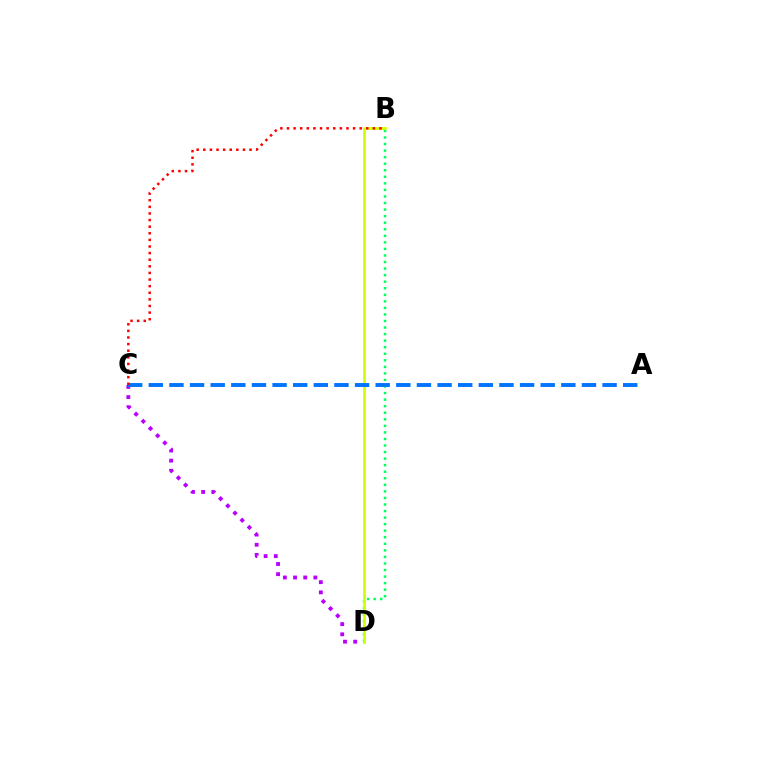{('B', 'D'): [{'color': '#00ff5c', 'line_style': 'dotted', 'thickness': 1.78}, {'color': '#d1ff00', 'line_style': 'solid', 'thickness': 2.0}], ('C', 'D'): [{'color': '#b900ff', 'line_style': 'dotted', 'thickness': 2.76}], ('A', 'C'): [{'color': '#0074ff', 'line_style': 'dashed', 'thickness': 2.8}], ('B', 'C'): [{'color': '#ff0000', 'line_style': 'dotted', 'thickness': 1.8}]}